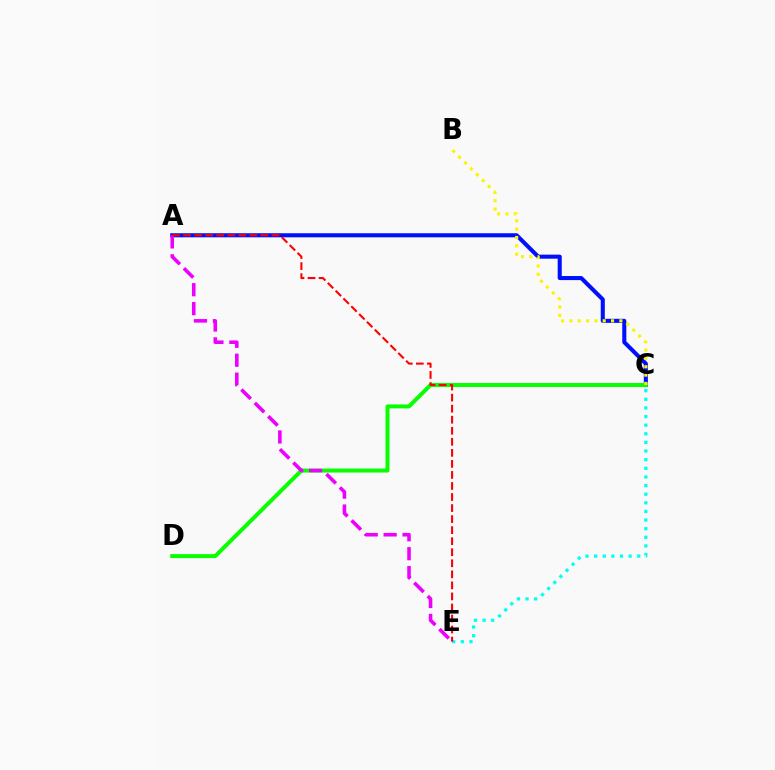{('A', 'C'): [{'color': '#0010ff', 'line_style': 'solid', 'thickness': 2.93}], ('C', 'D'): [{'color': '#08ff00', 'line_style': 'solid', 'thickness': 2.85}], ('C', 'E'): [{'color': '#00fff6', 'line_style': 'dotted', 'thickness': 2.34}], ('A', 'E'): [{'color': '#ee00ff', 'line_style': 'dashed', 'thickness': 2.57}, {'color': '#ff0000', 'line_style': 'dashed', 'thickness': 1.5}], ('B', 'C'): [{'color': '#fcf500', 'line_style': 'dotted', 'thickness': 2.26}]}